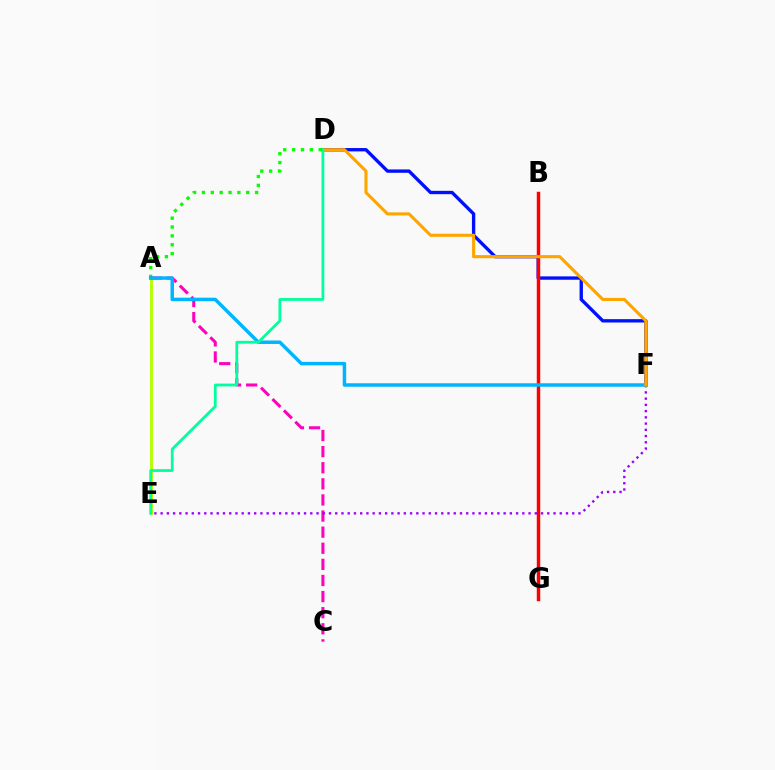{('A', 'D'): [{'color': '#08ff00', 'line_style': 'dotted', 'thickness': 2.41}], ('D', 'F'): [{'color': '#0010ff', 'line_style': 'solid', 'thickness': 2.41}, {'color': '#ffa500', 'line_style': 'solid', 'thickness': 2.23}], ('A', 'E'): [{'color': '#b3ff00', 'line_style': 'solid', 'thickness': 2.07}], ('A', 'C'): [{'color': '#ff00bd', 'line_style': 'dashed', 'thickness': 2.19}], ('B', 'G'): [{'color': '#ff0000', 'line_style': 'solid', 'thickness': 2.49}], ('E', 'F'): [{'color': '#9b00ff', 'line_style': 'dotted', 'thickness': 1.69}], ('A', 'F'): [{'color': '#00b5ff', 'line_style': 'solid', 'thickness': 2.5}], ('D', 'E'): [{'color': '#00ff9d', 'line_style': 'solid', 'thickness': 2.0}]}